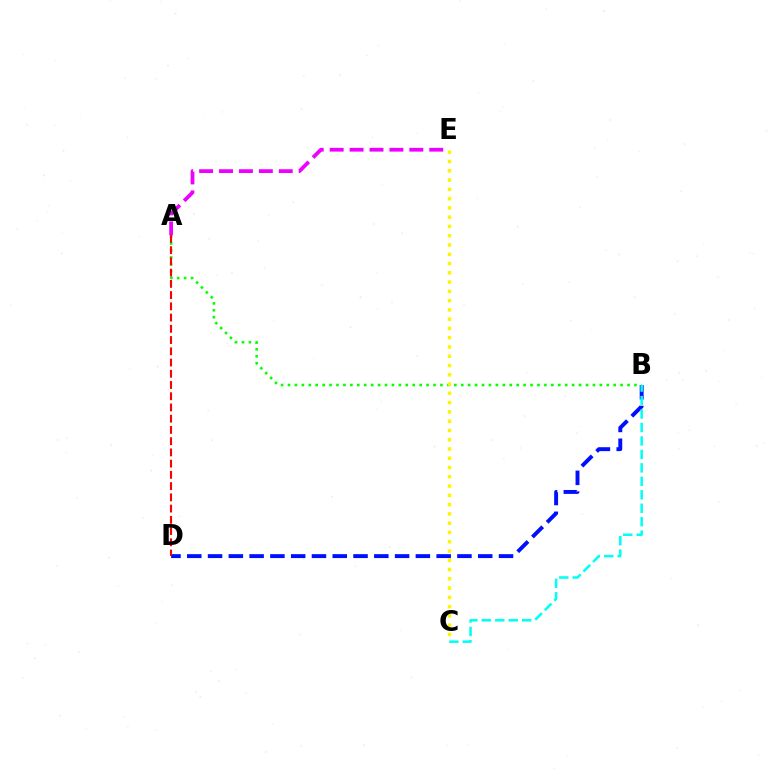{('A', 'B'): [{'color': '#08ff00', 'line_style': 'dotted', 'thickness': 1.88}], ('C', 'E'): [{'color': '#fcf500', 'line_style': 'dotted', 'thickness': 2.52}], ('B', 'D'): [{'color': '#0010ff', 'line_style': 'dashed', 'thickness': 2.82}], ('A', 'D'): [{'color': '#ff0000', 'line_style': 'dashed', 'thickness': 1.53}], ('A', 'E'): [{'color': '#ee00ff', 'line_style': 'dashed', 'thickness': 2.71}], ('B', 'C'): [{'color': '#00fff6', 'line_style': 'dashed', 'thickness': 1.83}]}